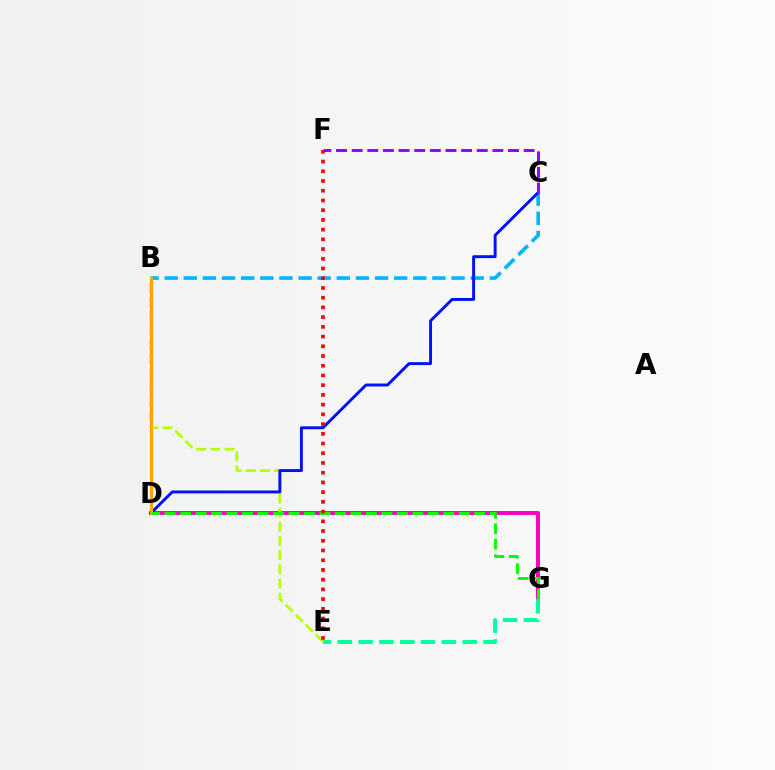{('D', 'G'): [{'color': '#ff00bd', 'line_style': 'solid', 'thickness': 2.84}, {'color': '#08ff00', 'line_style': 'dashed', 'thickness': 2.1}], ('B', 'E'): [{'color': '#b3ff00', 'line_style': 'dashed', 'thickness': 1.93}], ('B', 'C'): [{'color': '#00b5ff', 'line_style': 'dashed', 'thickness': 2.6}], ('C', 'D'): [{'color': '#0010ff', 'line_style': 'solid', 'thickness': 2.1}], ('B', 'D'): [{'color': '#ffa500', 'line_style': 'solid', 'thickness': 2.28}], ('E', 'G'): [{'color': '#00ff9d', 'line_style': 'dashed', 'thickness': 2.83}], ('E', 'F'): [{'color': '#ff0000', 'line_style': 'dotted', 'thickness': 2.64}], ('C', 'F'): [{'color': '#9b00ff', 'line_style': 'dashed', 'thickness': 2.12}]}